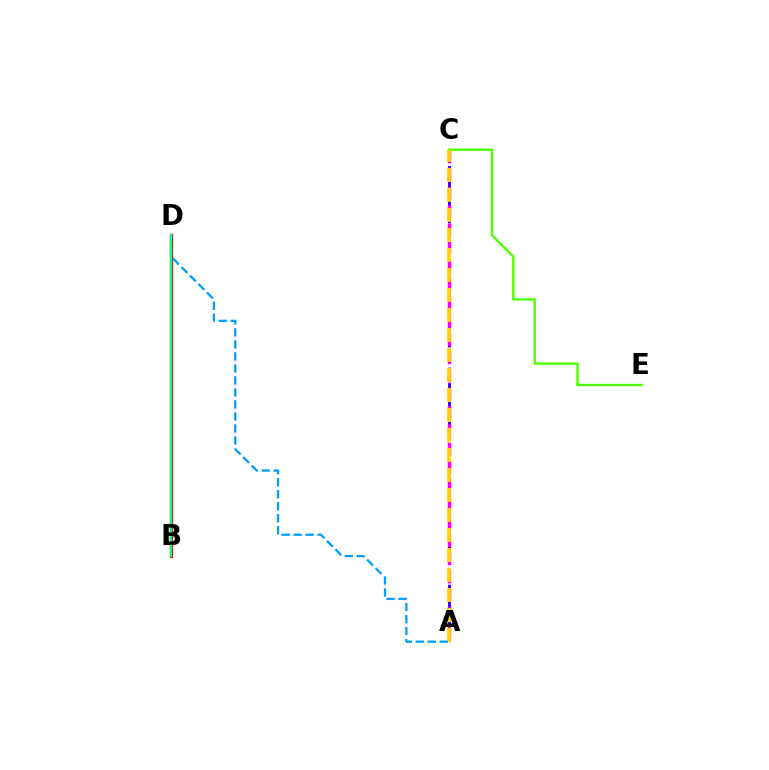{('A', 'C'): [{'color': '#3700ff', 'line_style': 'dashed', 'thickness': 2.11}, {'color': '#ff00ed', 'line_style': 'dashed', 'thickness': 2.48}, {'color': '#ffd500', 'line_style': 'dashed', 'thickness': 2.72}], ('B', 'D'): [{'color': '#ff0000', 'line_style': 'solid', 'thickness': 2.4}, {'color': '#00ff86', 'line_style': 'solid', 'thickness': 1.66}], ('C', 'E'): [{'color': '#4fff00', 'line_style': 'solid', 'thickness': 1.72}], ('A', 'D'): [{'color': '#009eff', 'line_style': 'dashed', 'thickness': 1.63}]}